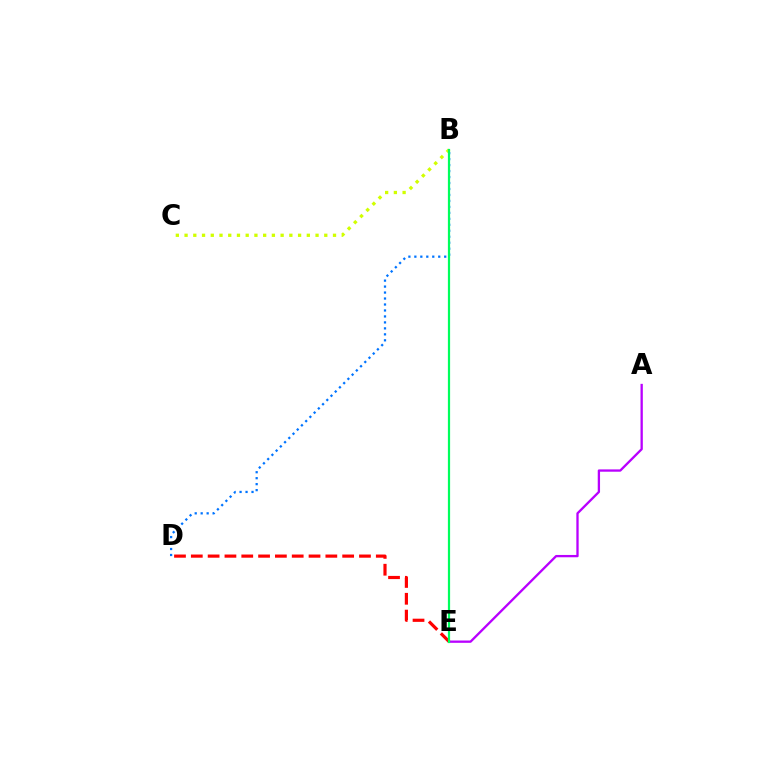{('A', 'E'): [{'color': '#b900ff', 'line_style': 'solid', 'thickness': 1.66}], ('D', 'E'): [{'color': '#ff0000', 'line_style': 'dashed', 'thickness': 2.28}], ('B', 'C'): [{'color': '#d1ff00', 'line_style': 'dotted', 'thickness': 2.37}], ('B', 'D'): [{'color': '#0074ff', 'line_style': 'dotted', 'thickness': 1.62}], ('B', 'E'): [{'color': '#00ff5c', 'line_style': 'solid', 'thickness': 1.6}]}